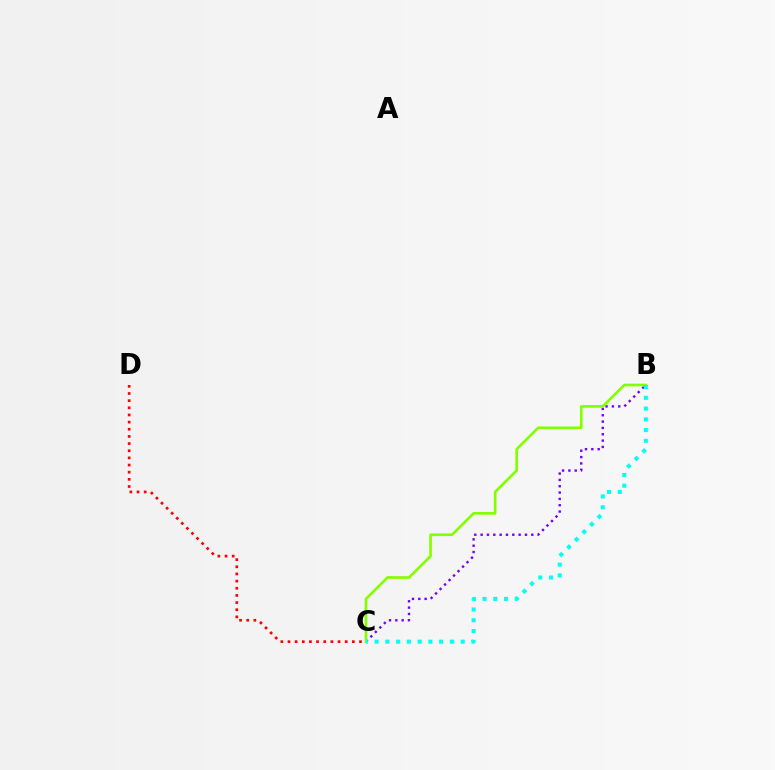{('B', 'C'): [{'color': '#7200ff', 'line_style': 'dotted', 'thickness': 1.72}, {'color': '#84ff00', 'line_style': 'solid', 'thickness': 1.92}, {'color': '#00fff6', 'line_style': 'dotted', 'thickness': 2.92}], ('C', 'D'): [{'color': '#ff0000', 'line_style': 'dotted', 'thickness': 1.94}]}